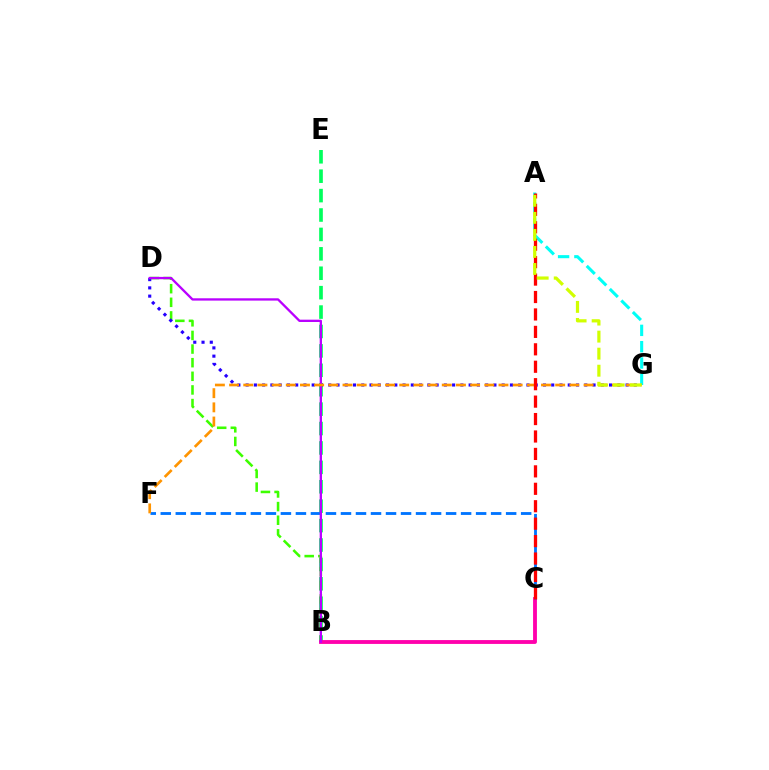{('A', 'G'): [{'color': '#00fff6', 'line_style': 'dashed', 'thickness': 2.22}, {'color': '#d1ff00', 'line_style': 'dashed', 'thickness': 2.32}], ('B', 'E'): [{'color': '#00ff5c', 'line_style': 'dashed', 'thickness': 2.64}], ('B', 'D'): [{'color': '#3dff00', 'line_style': 'dashed', 'thickness': 1.85}, {'color': '#b900ff', 'line_style': 'solid', 'thickness': 1.67}], ('B', 'C'): [{'color': '#ff00ac', 'line_style': 'solid', 'thickness': 2.77}], ('C', 'F'): [{'color': '#0074ff', 'line_style': 'dashed', 'thickness': 2.04}], ('D', 'G'): [{'color': '#2500ff', 'line_style': 'dotted', 'thickness': 2.24}], ('F', 'G'): [{'color': '#ff9400', 'line_style': 'dashed', 'thickness': 1.93}], ('A', 'C'): [{'color': '#ff0000', 'line_style': 'dashed', 'thickness': 2.37}]}